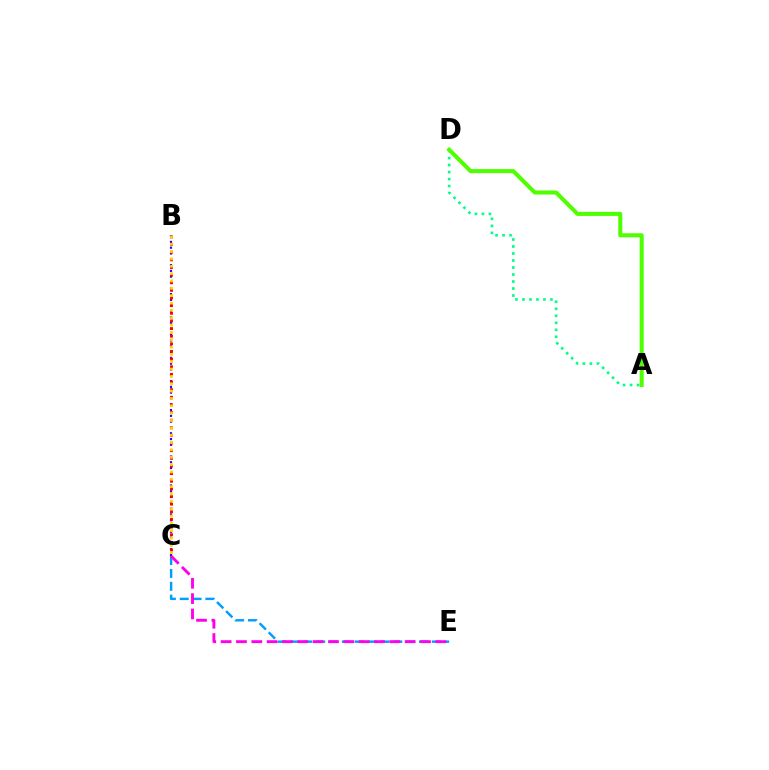{('B', 'C'): [{'color': '#3700ff', 'line_style': 'dotted', 'thickness': 1.58}, {'color': '#ff0000', 'line_style': 'dotted', 'thickness': 2.07}, {'color': '#ffd500', 'line_style': 'dotted', 'thickness': 2.0}], ('C', 'E'): [{'color': '#009eff', 'line_style': 'dashed', 'thickness': 1.75}, {'color': '#ff00ed', 'line_style': 'dashed', 'thickness': 2.08}], ('A', 'D'): [{'color': '#00ff86', 'line_style': 'dotted', 'thickness': 1.9}, {'color': '#4fff00', 'line_style': 'solid', 'thickness': 2.91}]}